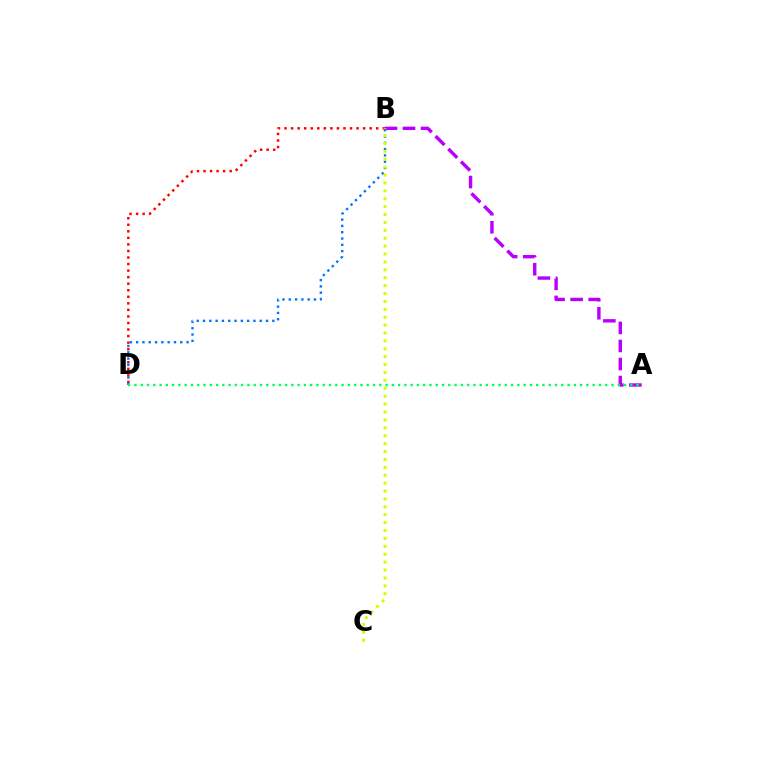{('B', 'D'): [{'color': '#ff0000', 'line_style': 'dotted', 'thickness': 1.78}, {'color': '#0074ff', 'line_style': 'dotted', 'thickness': 1.71}], ('A', 'B'): [{'color': '#b900ff', 'line_style': 'dashed', 'thickness': 2.45}], ('A', 'D'): [{'color': '#00ff5c', 'line_style': 'dotted', 'thickness': 1.71}], ('B', 'C'): [{'color': '#d1ff00', 'line_style': 'dotted', 'thickness': 2.15}]}